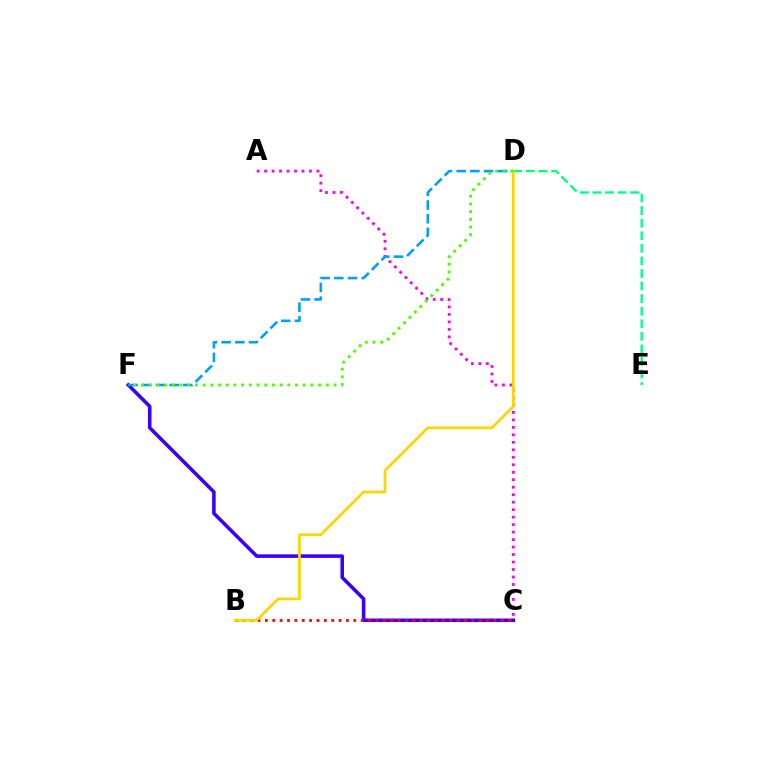{('C', 'F'): [{'color': '#3700ff', 'line_style': 'solid', 'thickness': 2.56}], ('A', 'C'): [{'color': '#ff00ed', 'line_style': 'dotted', 'thickness': 2.03}], ('D', 'F'): [{'color': '#009eff', 'line_style': 'dashed', 'thickness': 1.86}, {'color': '#4fff00', 'line_style': 'dotted', 'thickness': 2.09}], ('B', 'C'): [{'color': '#ff0000', 'line_style': 'dotted', 'thickness': 2.0}], ('D', 'E'): [{'color': '#00ff86', 'line_style': 'dashed', 'thickness': 1.71}], ('B', 'D'): [{'color': '#ffd500', 'line_style': 'solid', 'thickness': 1.95}]}